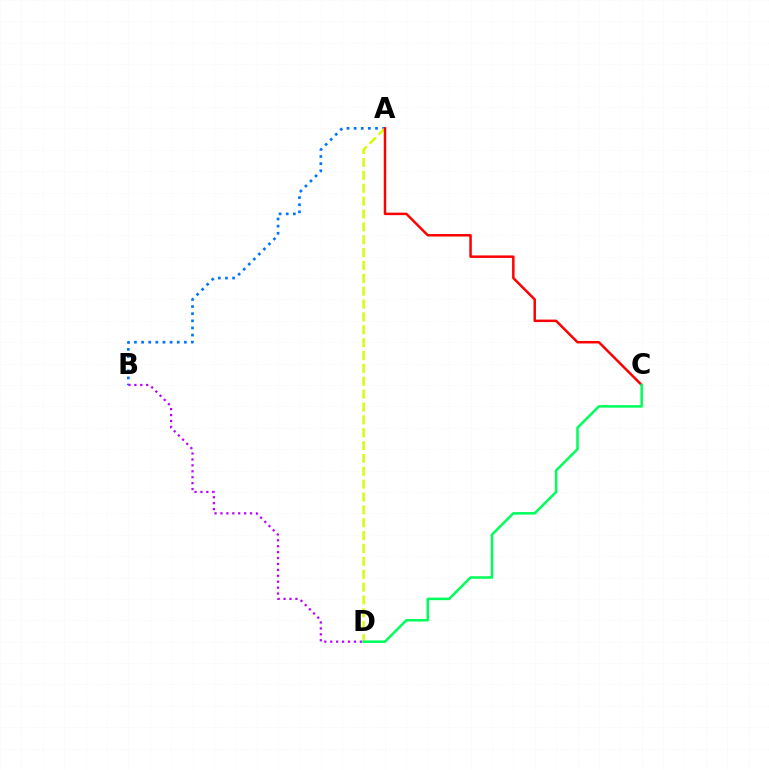{('A', 'B'): [{'color': '#0074ff', 'line_style': 'dotted', 'thickness': 1.94}], ('A', 'D'): [{'color': '#d1ff00', 'line_style': 'dashed', 'thickness': 1.75}], ('A', 'C'): [{'color': '#ff0000', 'line_style': 'solid', 'thickness': 1.79}], ('B', 'D'): [{'color': '#b900ff', 'line_style': 'dotted', 'thickness': 1.61}], ('C', 'D'): [{'color': '#00ff5c', 'line_style': 'solid', 'thickness': 1.83}]}